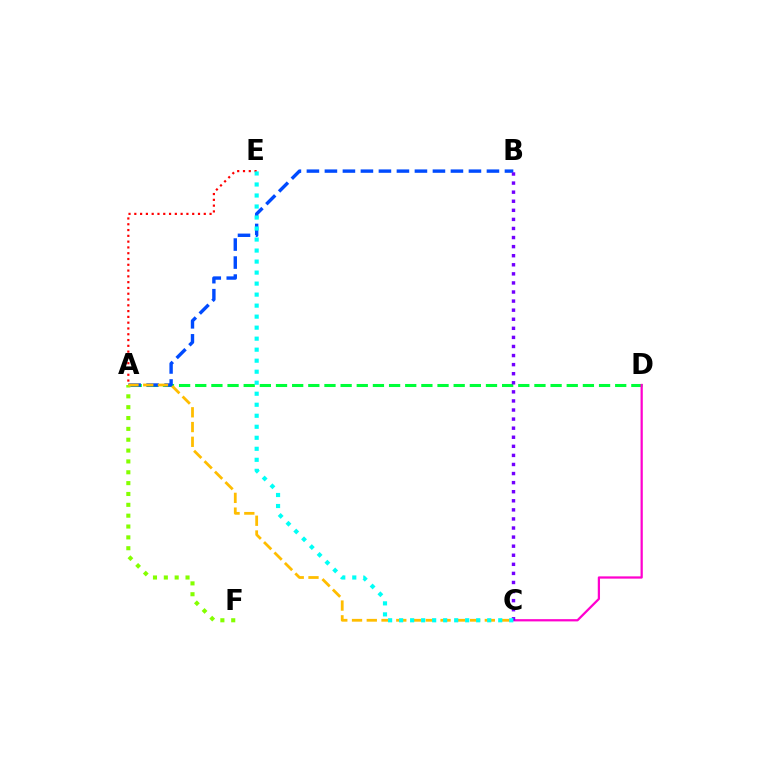{('A', 'D'): [{'color': '#00ff39', 'line_style': 'dashed', 'thickness': 2.19}], ('A', 'B'): [{'color': '#004bff', 'line_style': 'dashed', 'thickness': 2.45}], ('A', 'F'): [{'color': '#84ff00', 'line_style': 'dotted', 'thickness': 2.95}], ('C', 'D'): [{'color': '#ff00cf', 'line_style': 'solid', 'thickness': 1.62}], ('A', 'C'): [{'color': '#ffbd00', 'line_style': 'dashed', 'thickness': 2.0}], ('A', 'E'): [{'color': '#ff0000', 'line_style': 'dotted', 'thickness': 1.57}], ('B', 'C'): [{'color': '#7200ff', 'line_style': 'dotted', 'thickness': 2.47}], ('C', 'E'): [{'color': '#00fff6', 'line_style': 'dotted', 'thickness': 2.99}]}